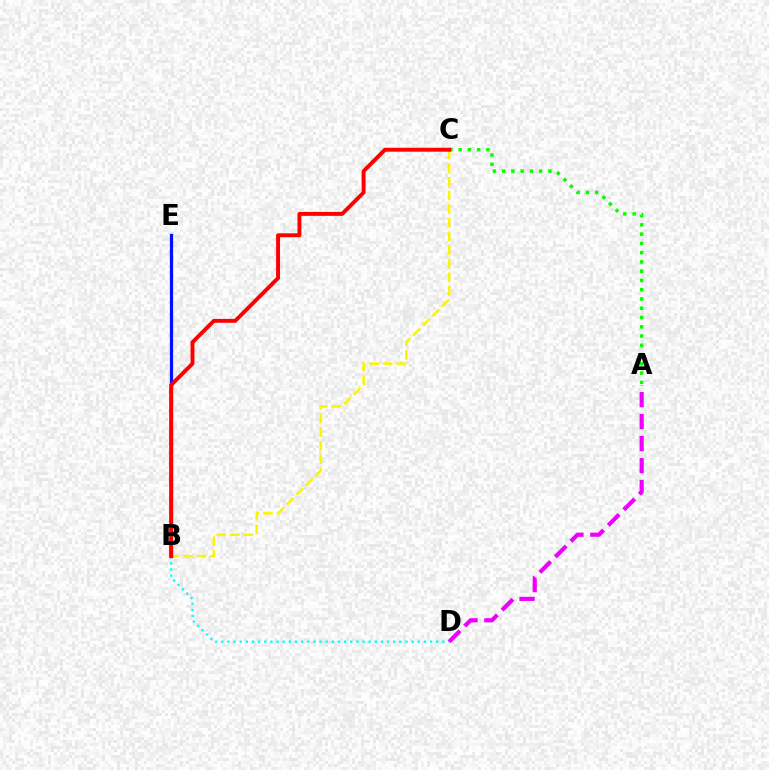{('B', 'C'): [{'color': '#fcf500', 'line_style': 'dashed', 'thickness': 1.85}, {'color': '#ff0000', 'line_style': 'solid', 'thickness': 2.82}], ('B', 'D'): [{'color': '#00fff6', 'line_style': 'dotted', 'thickness': 1.67}], ('A', 'C'): [{'color': '#08ff00', 'line_style': 'dotted', 'thickness': 2.52}], ('A', 'D'): [{'color': '#ee00ff', 'line_style': 'dashed', 'thickness': 2.99}], ('B', 'E'): [{'color': '#0010ff', 'line_style': 'solid', 'thickness': 2.32}]}